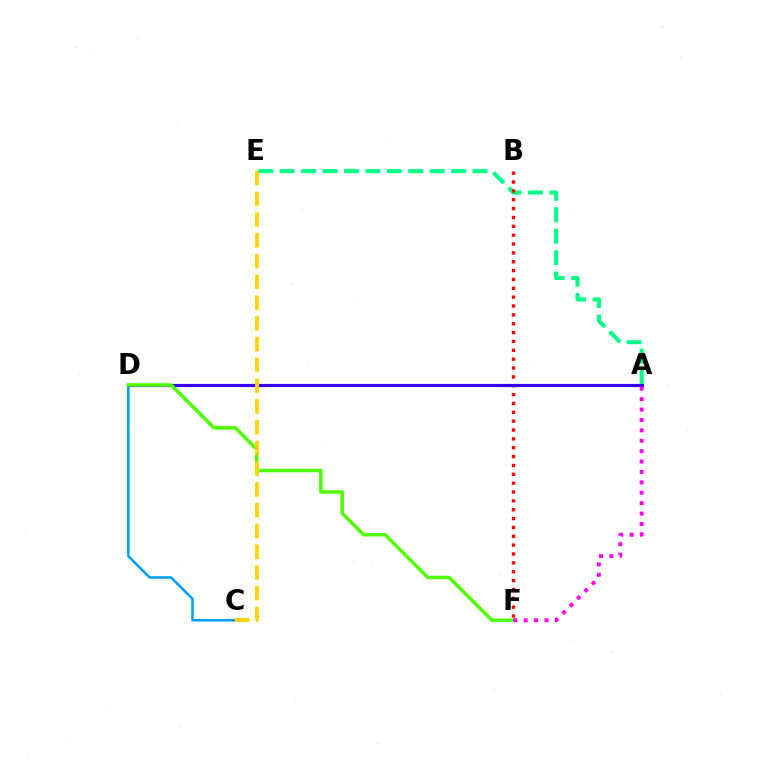{('A', 'E'): [{'color': '#00ff86', 'line_style': 'dashed', 'thickness': 2.91}], ('B', 'F'): [{'color': '#ff0000', 'line_style': 'dotted', 'thickness': 2.41}], ('C', 'D'): [{'color': '#009eff', 'line_style': 'solid', 'thickness': 1.84}], ('A', 'D'): [{'color': '#3700ff', 'line_style': 'solid', 'thickness': 2.28}], ('D', 'F'): [{'color': '#4fff00', 'line_style': 'solid', 'thickness': 2.51}], ('A', 'F'): [{'color': '#ff00ed', 'line_style': 'dotted', 'thickness': 2.83}], ('C', 'E'): [{'color': '#ffd500', 'line_style': 'dashed', 'thickness': 2.82}]}